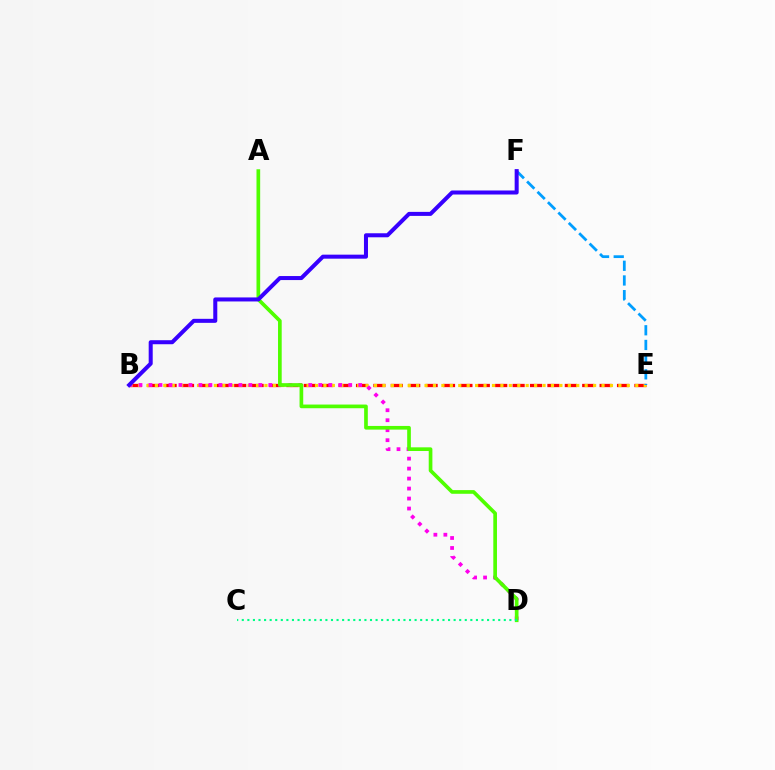{('B', 'E'): [{'color': '#ff0000', 'line_style': 'dashed', 'thickness': 2.36}, {'color': '#ffd500', 'line_style': 'dotted', 'thickness': 2.29}], ('E', 'F'): [{'color': '#009eff', 'line_style': 'dashed', 'thickness': 2.0}], ('B', 'D'): [{'color': '#ff00ed', 'line_style': 'dotted', 'thickness': 2.71}], ('A', 'D'): [{'color': '#4fff00', 'line_style': 'solid', 'thickness': 2.64}], ('B', 'F'): [{'color': '#3700ff', 'line_style': 'solid', 'thickness': 2.9}], ('C', 'D'): [{'color': '#00ff86', 'line_style': 'dotted', 'thickness': 1.51}]}